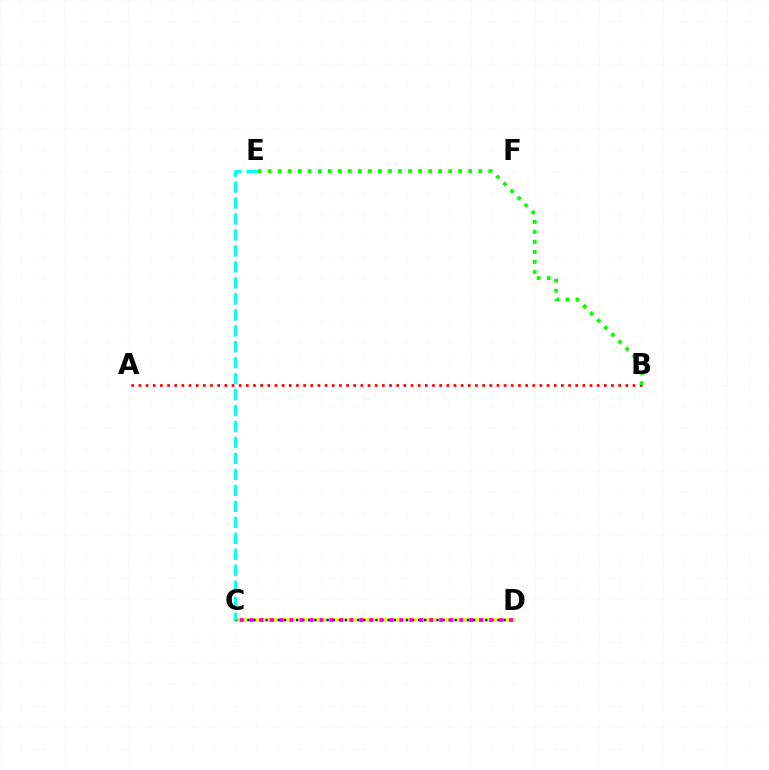{('C', 'D'): [{'color': '#fcf500', 'line_style': 'solid', 'thickness': 2.84}, {'color': '#0010ff', 'line_style': 'dotted', 'thickness': 1.66}, {'color': '#ee00ff', 'line_style': 'dotted', 'thickness': 2.71}], ('A', 'B'): [{'color': '#ff0000', 'line_style': 'dotted', 'thickness': 1.95}], ('C', 'E'): [{'color': '#00fff6', 'line_style': 'dashed', 'thickness': 2.17}], ('B', 'E'): [{'color': '#08ff00', 'line_style': 'dotted', 'thickness': 2.72}]}